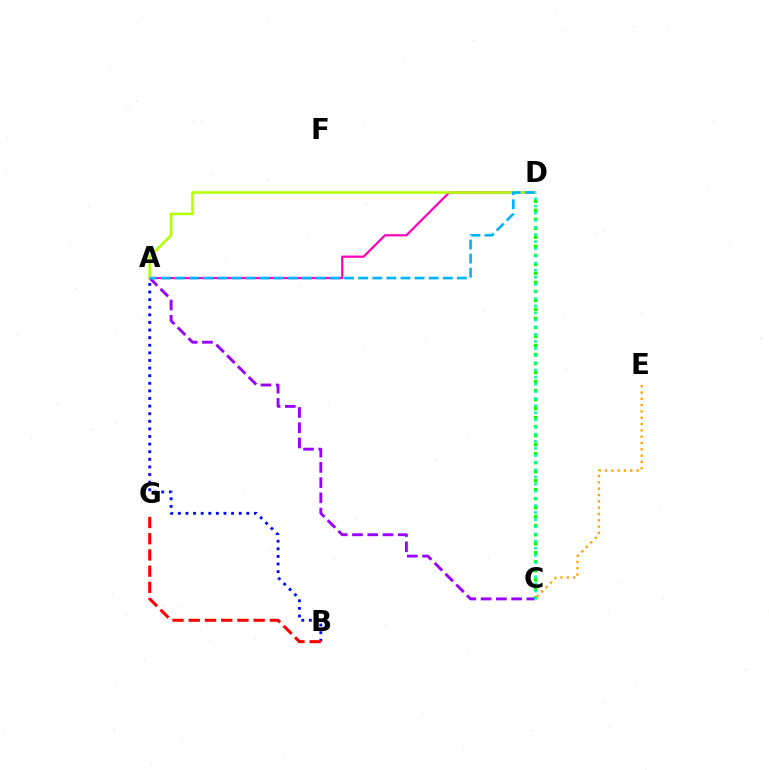{('C', 'D'): [{'color': '#08ff00', 'line_style': 'dotted', 'thickness': 2.45}, {'color': '#00ff9d', 'line_style': 'dotted', 'thickness': 1.94}], ('A', 'B'): [{'color': '#0010ff', 'line_style': 'dotted', 'thickness': 2.07}], ('A', 'C'): [{'color': '#9b00ff', 'line_style': 'dashed', 'thickness': 2.07}], ('A', 'D'): [{'color': '#ff00bd', 'line_style': 'solid', 'thickness': 1.59}, {'color': '#b3ff00', 'line_style': 'solid', 'thickness': 1.84}, {'color': '#00b5ff', 'line_style': 'dashed', 'thickness': 1.92}], ('C', 'E'): [{'color': '#ffa500', 'line_style': 'dotted', 'thickness': 1.72}], ('B', 'G'): [{'color': '#ff0000', 'line_style': 'dashed', 'thickness': 2.2}]}